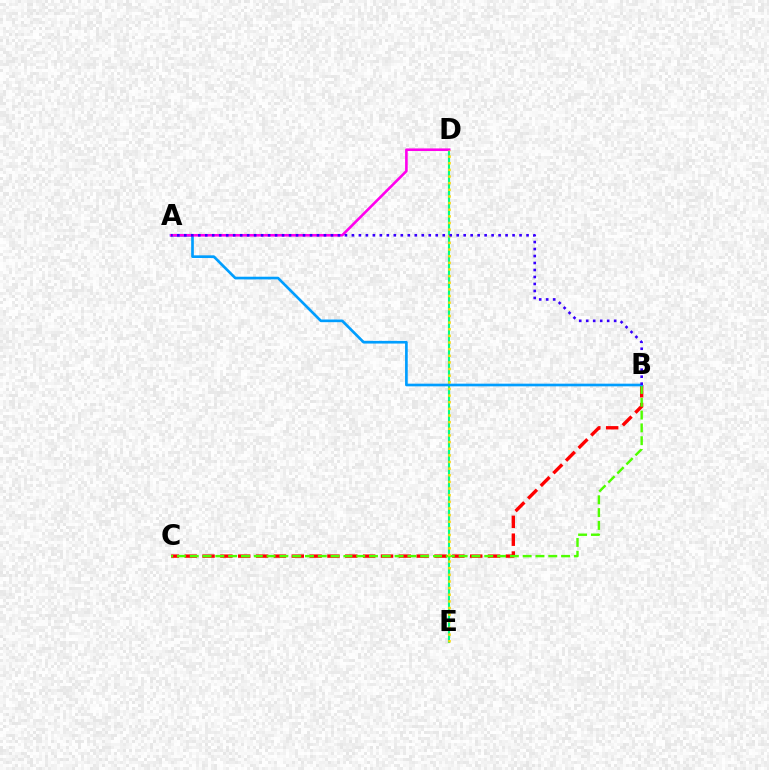{('D', 'E'): [{'color': '#00ff86', 'line_style': 'solid', 'thickness': 1.54}, {'color': '#ffd500', 'line_style': 'dotted', 'thickness': 1.8}], ('B', 'C'): [{'color': '#ff0000', 'line_style': 'dashed', 'thickness': 2.42}, {'color': '#4fff00', 'line_style': 'dashed', 'thickness': 1.74}], ('A', 'B'): [{'color': '#009eff', 'line_style': 'solid', 'thickness': 1.92}, {'color': '#3700ff', 'line_style': 'dotted', 'thickness': 1.9}], ('A', 'D'): [{'color': '#ff00ed', 'line_style': 'solid', 'thickness': 1.87}]}